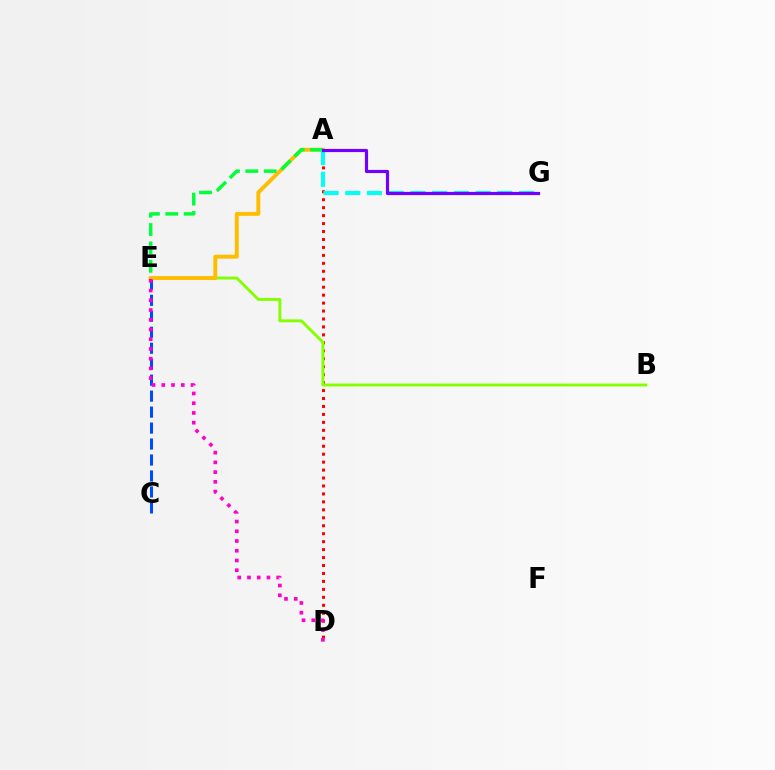{('A', 'D'): [{'color': '#ff0000', 'line_style': 'dotted', 'thickness': 2.16}], ('B', 'E'): [{'color': '#84ff00', 'line_style': 'solid', 'thickness': 2.08}], ('C', 'E'): [{'color': '#004bff', 'line_style': 'dashed', 'thickness': 2.17}], ('A', 'E'): [{'color': '#ffbd00', 'line_style': 'solid', 'thickness': 2.82}, {'color': '#00ff39', 'line_style': 'dashed', 'thickness': 2.5}], ('D', 'E'): [{'color': '#ff00cf', 'line_style': 'dotted', 'thickness': 2.64}], ('A', 'G'): [{'color': '#00fff6', 'line_style': 'dashed', 'thickness': 2.95}, {'color': '#7200ff', 'line_style': 'solid', 'thickness': 2.29}]}